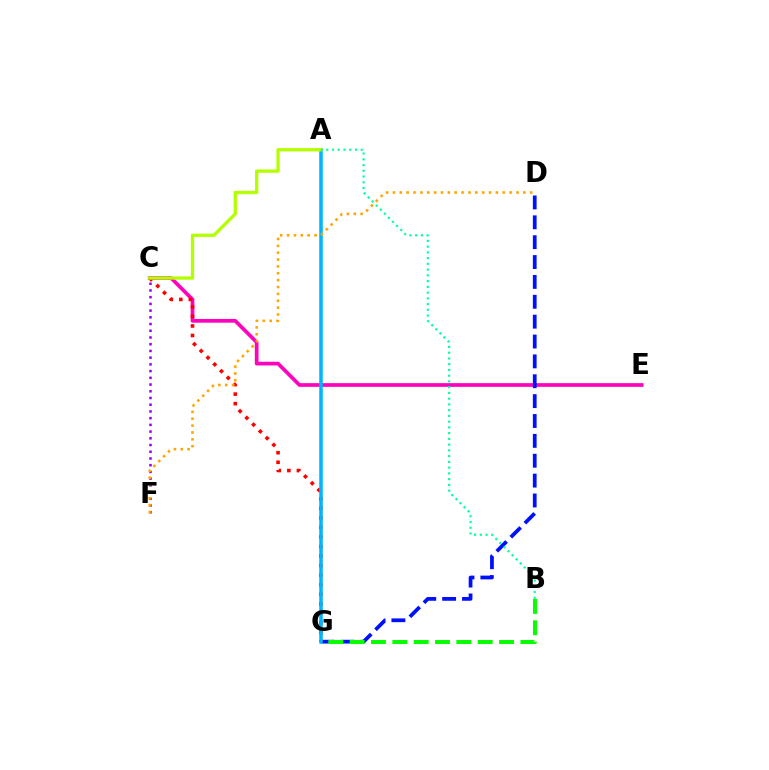{('C', 'E'): [{'color': '#ff00bd', 'line_style': 'solid', 'thickness': 2.67}], ('D', 'G'): [{'color': '#0010ff', 'line_style': 'dashed', 'thickness': 2.7}], ('C', 'G'): [{'color': '#ff0000', 'line_style': 'dotted', 'thickness': 2.59}], ('C', 'F'): [{'color': '#9b00ff', 'line_style': 'dotted', 'thickness': 1.83}], ('B', 'G'): [{'color': '#08ff00', 'line_style': 'dashed', 'thickness': 2.9}], ('A', 'G'): [{'color': '#00b5ff', 'line_style': 'solid', 'thickness': 2.54}], ('A', 'C'): [{'color': '#b3ff00', 'line_style': 'solid', 'thickness': 2.38}], ('D', 'F'): [{'color': '#ffa500', 'line_style': 'dotted', 'thickness': 1.87}], ('A', 'B'): [{'color': '#00ff9d', 'line_style': 'dotted', 'thickness': 1.56}]}